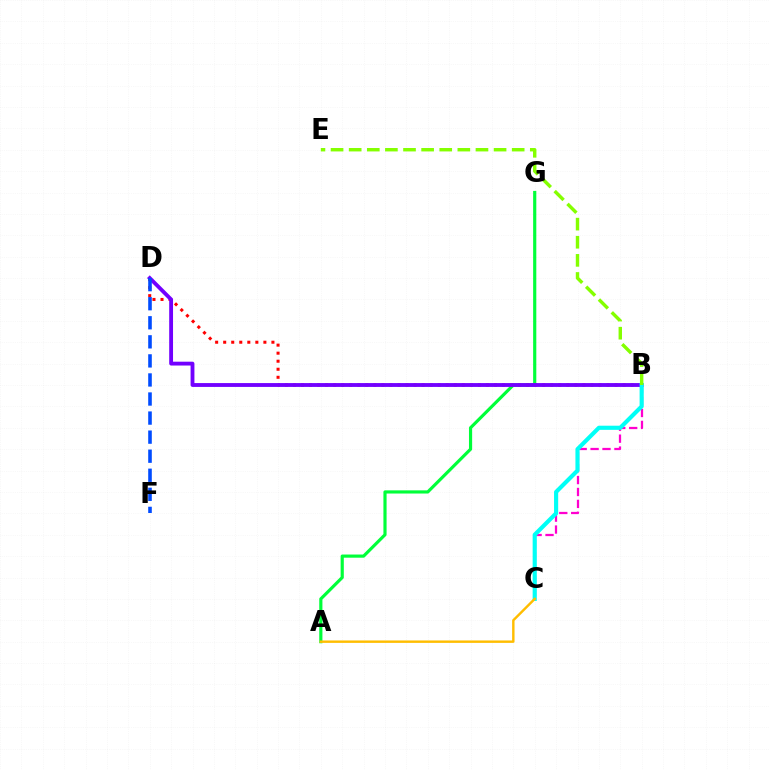{('A', 'G'): [{'color': '#00ff39', 'line_style': 'solid', 'thickness': 2.28}], ('B', 'C'): [{'color': '#ff00cf', 'line_style': 'dashed', 'thickness': 1.62}, {'color': '#00fff6', 'line_style': 'solid', 'thickness': 2.98}], ('B', 'D'): [{'color': '#ff0000', 'line_style': 'dotted', 'thickness': 2.18}, {'color': '#7200ff', 'line_style': 'solid', 'thickness': 2.77}], ('D', 'F'): [{'color': '#004bff', 'line_style': 'dashed', 'thickness': 2.59}], ('B', 'E'): [{'color': '#84ff00', 'line_style': 'dashed', 'thickness': 2.46}], ('A', 'C'): [{'color': '#ffbd00', 'line_style': 'solid', 'thickness': 1.74}]}